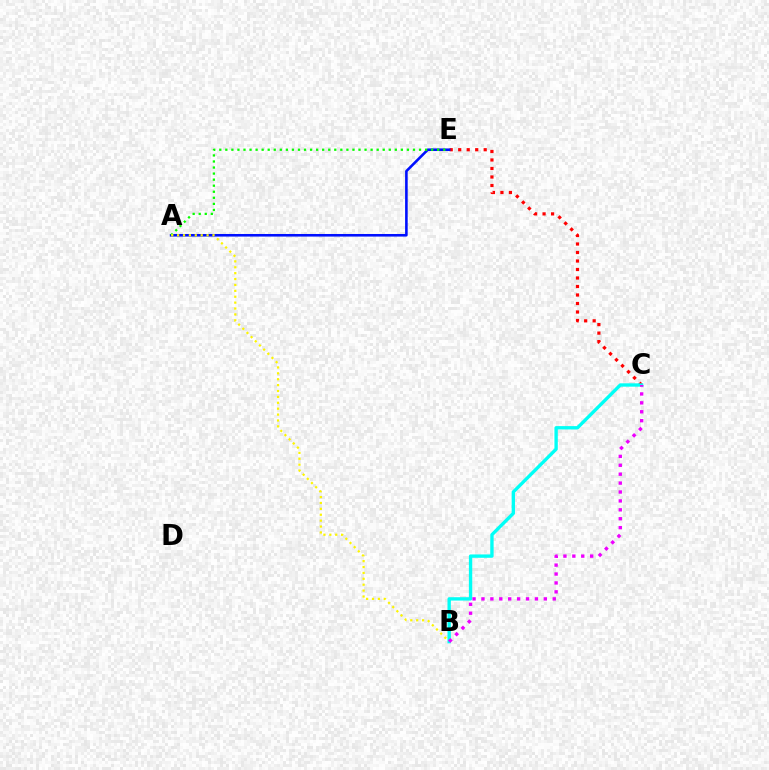{('C', 'E'): [{'color': '#ff0000', 'line_style': 'dotted', 'thickness': 2.31}], ('A', 'E'): [{'color': '#0010ff', 'line_style': 'solid', 'thickness': 1.86}, {'color': '#08ff00', 'line_style': 'dotted', 'thickness': 1.64}], ('A', 'B'): [{'color': '#fcf500', 'line_style': 'dotted', 'thickness': 1.6}], ('B', 'C'): [{'color': '#00fff6', 'line_style': 'solid', 'thickness': 2.41}, {'color': '#ee00ff', 'line_style': 'dotted', 'thickness': 2.42}]}